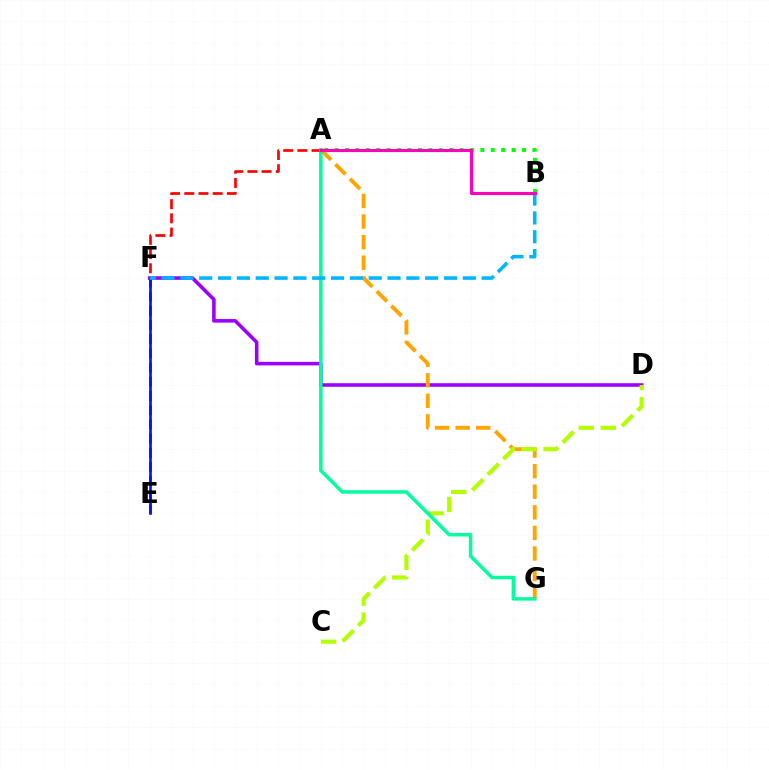{('A', 'B'): [{'color': '#08ff00', 'line_style': 'dotted', 'thickness': 2.83}, {'color': '#ff00bd', 'line_style': 'solid', 'thickness': 2.24}], ('D', 'F'): [{'color': '#9b00ff', 'line_style': 'solid', 'thickness': 2.57}], ('A', 'G'): [{'color': '#ffa500', 'line_style': 'dashed', 'thickness': 2.8}, {'color': '#00ff9d', 'line_style': 'solid', 'thickness': 2.5}], ('A', 'E'): [{'color': '#ff0000', 'line_style': 'dashed', 'thickness': 1.93}], ('C', 'D'): [{'color': '#b3ff00', 'line_style': 'dashed', 'thickness': 2.99}], ('E', 'F'): [{'color': '#0010ff', 'line_style': 'solid', 'thickness': 1.89}], ('B', 'F'): [{'color': '#00b5ff', 'line_style': 'dashed', 'thickness': 2.56}]}